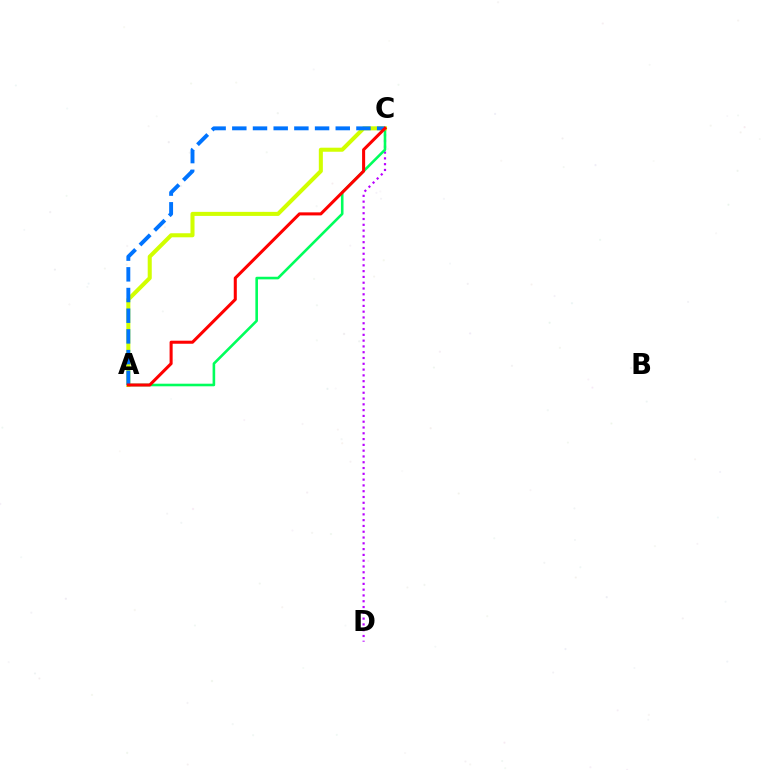{('C', 'D'): [{'color': '#b900ff', 'line_style': 'dotted', 'thickness': 1.57}], ('A', 'C'): [{'color': '#00ff5c', 'line_style': 'solid', 'thickness': 1.87}, {'color': '#d1ff00', 'line_style': 'solid', 'thickness': 2.91}, {'color': '#0074ff', 'line_style': 'dashed', 'thickness': 2.81}, {'color': '#ff0000', 'line_style': 'solid', 'thickness': 2.2}]}